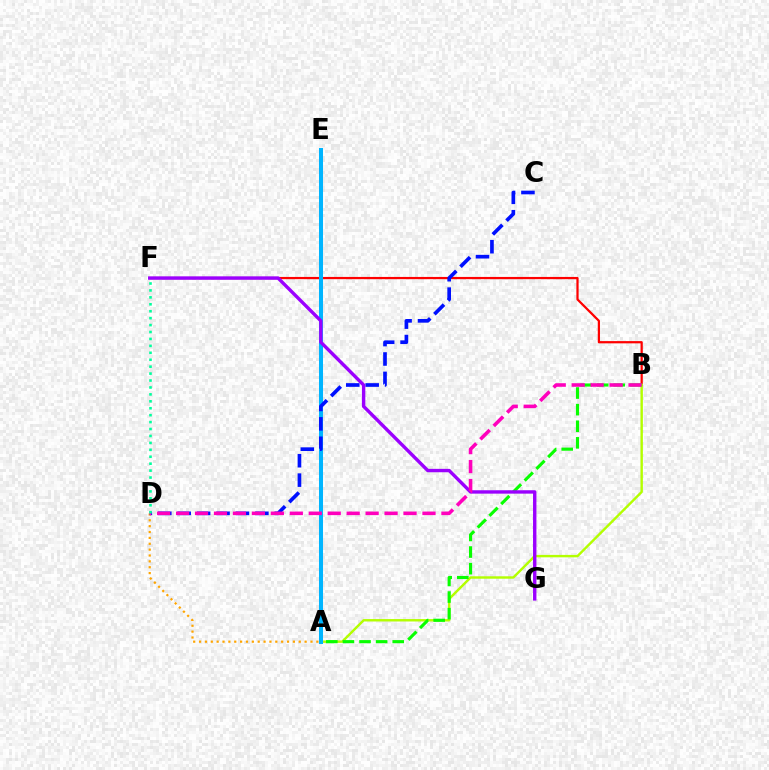{('A', 'D'): [{'color': '#ffa500', 'line_style': 'dotted', 'thickness': 1.59}], ('B', 'F'): [{'color': '#ff0000', 'line_style': 'solid', 'thickness': 1.61}], ('A', 'B'): [{'color': '#b3ff00', 'line_style': 'solid', 'thickness': 1.74}, {'color': '#08ff00', 'line_style': 'dashed', 'thickness': 2.26}], ('A', 'E'): [{'color': '#00b5ff', 'line_style': 'solid', 'thickness': 2.9}], ('C', 'D'): [{'color': '#0010ff', 'line_style': 'dashed', 'thickness': 2.64}], ('F', 'G'): [{'color': '#9b00ff', 'line_style': 'solid', 'thickness': 2.44}], ('B', 'D'): [{'color': '#ff00bd', 'line_style': 'dashed', 'thickness': 2.57}], ('D', 'F'): [{'color': '#00ff9d', 'line_style': 'dotted', 'thickness': 1.88}]}